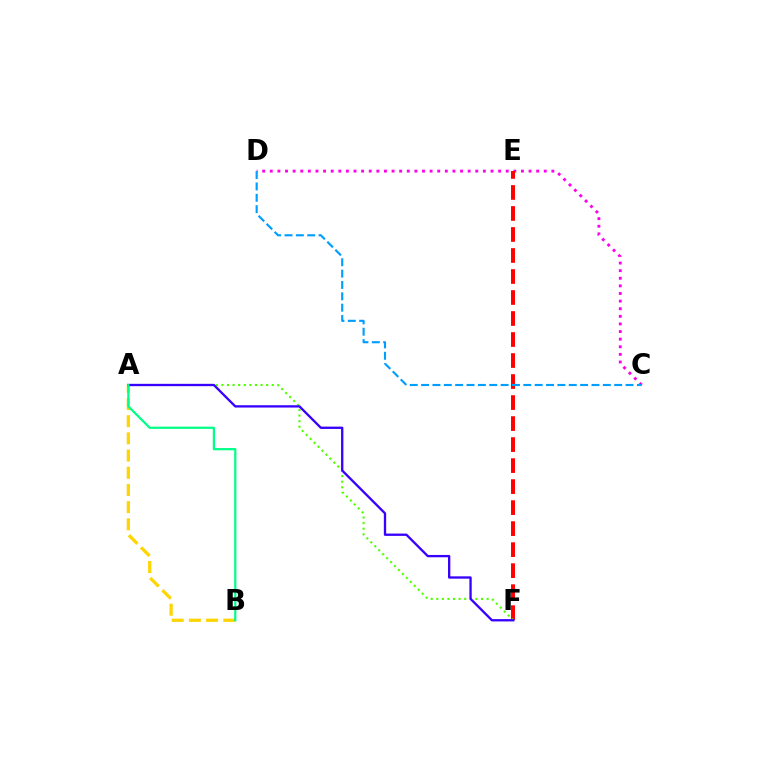{('C', 'D'): [{'color': '#ff00ed', 'line_style': 'dotted', 'thickness': 2.07}, {'color': '#009eff', 'line_style': 'dashed', 'thickness': 1.54}], ('E', 'F'): [{'color': '#ff0000', 'line_style': 'dashed', 'thickness': 2.85}], ('A', 'B'): [{'color': '#ffd500', 'line_style': 'dashed', 'thickness': 2.33}, {'color': '#00ff86', 'line_style': 'solid', 'thickness': 1.6}], ('A', 'F'): [{'color': '#4fff00', 'line_style': 'dotted', 'thickness': 1.52}, {'color': '#3700ff', 'line_style': 'solid', 'thickness': 1.67}]}